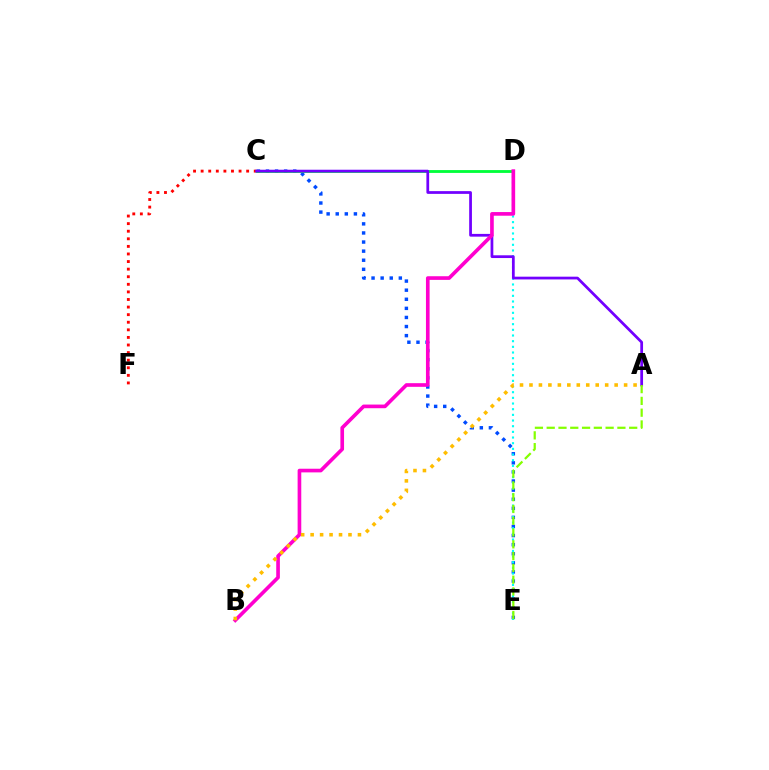{('C', 'F'): [{'color': '#ff0000', 'line_style': 'dotted', 'thickness': 2.06}], ('C', 'E'): [{'color': '#004bff', 'line_style': 'dotted', 'thickness': 2.47}], ('D', 'E'): [{'color': '#00fff6', 'line_style': 'dotted', 'thickness': 1.54}], ('C', 'D'): [{'color': '#00ff39', 'line_style': 'solid', 'thickness': 2.04}], ('A', 'C'): [{'color': '#7200ff', 'line_style': 'solid', 'thickness': 1.98}], ('A', 'E'): [{'color': '#84ff00', 'line_style': 'dashed', 'thickness': 1.6}], ('B', 'D'): [{'color': '#ff00cf', 'line_style': 'solid', 'thickness': 2.63}], ('A', 'B'): [{'color': '#ffbd00', 'line_style': 'dotted', 'thickness': 2.57}]}